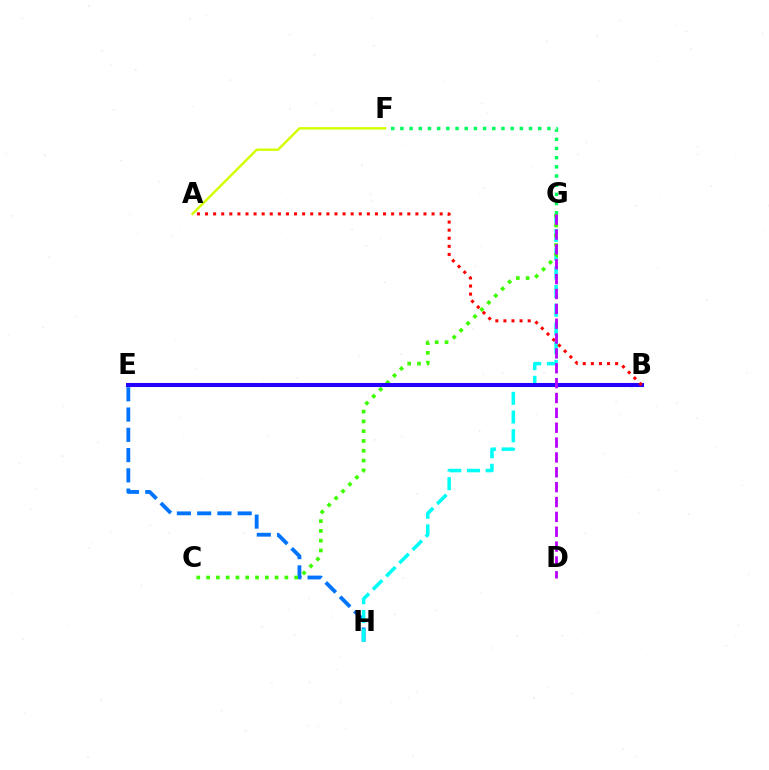{('F', 'G'): [{'color': '#00ff5c', 'line_style': 'dotted', 'thickness': 2.5}], ('B', 'E'): [{'color': '#ff9400', 'line_style': 'solid', 'thickness': 1.59}, {'color': '#ff00ac', 'line_style': 'dashed', 'thickness': 2.7}, {'color': '#2500ff', 'line_style': 'solid', 'thickness': 2.92}], ('E', 'H'): [{'color': '#0074ff', 'line_style': 'dashed', 'thickness': 2.75}], ('G', 'H'): [{'color': '#00fff6', 'line_style': 'dashed', 'thickness': 2.54}], ('C', 'G'): [{'color': '#3dff00', 'line_style': 'dotted', 'thickness': 2.66}], ('A', 'F'): [{'color': '#d1ff00', 'line_style': 'solid', 'thickness': 1.75}], ('A', 'B'): [{'color': '#ff0000', 'line_style': 'dotted', 'thickness': 2.2}], ('D', 'G'): [{'color': '#b900ff', 'line_style': 'dashed', 'thickness': 2.02}]}